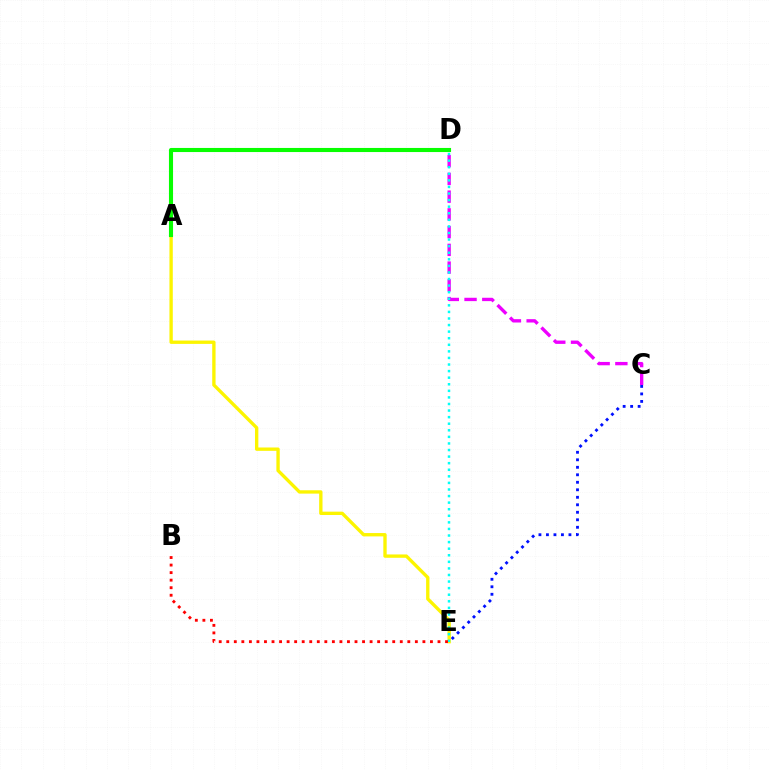{('C', 'D'): [{'color': '#ee00ff', 'line_style': 'dashed', 'thickness': 2.41}], ('A', 'E'): [{'color': '#fcf500', 'line_style': 'solid', 'thickness': 2.41}], ('C', 'E'): [{'color': '#0010ff', 'line_style': 'dotted', 'thickness': 2.04}], ('D', 'E'): [{'color': '#00fff6', 'line_style': 'dotted', 'thickness': 1.79}], ('B', 'E'): [{'color': '#ff0000', 'line_style': 'dotted', 'thickness': 2.05}], ('A', 'D'): [{'color': '#08ff00', 'line_style': 'solid', 'thickness': 2.95}]}